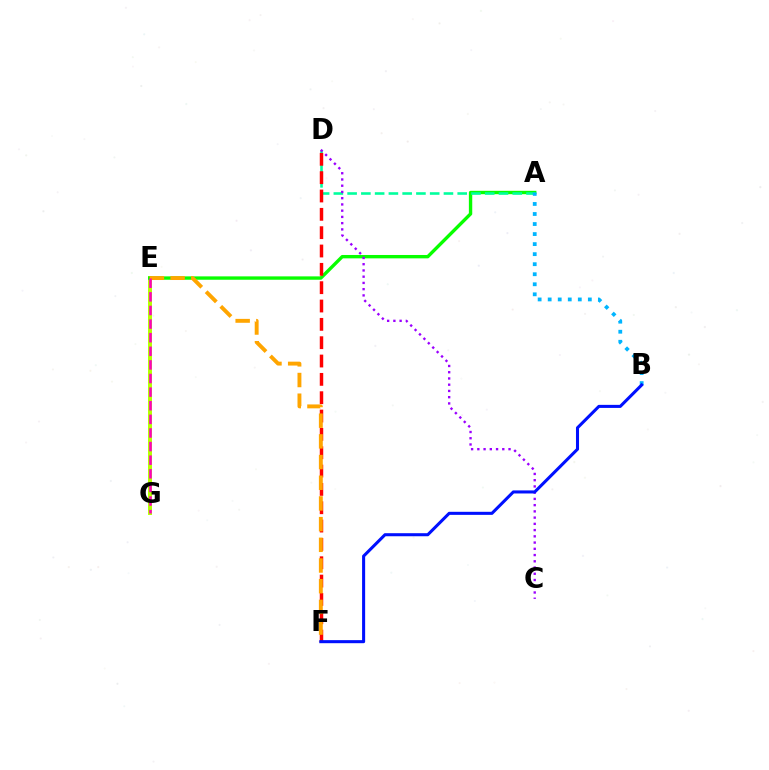{('E', 'G'): [{'color': '#b3ff00', 'line_style': 'solid', 'thickness': 2.84}, {'color': '#ff00bd', 'line_style': 'dashed', 'thickness': 1.85}], ('A', 'E'): [{'color': '#08ff00', 'line_style': 'solid', 'thickness': 2.43}], ('A', 'D'): [{'color': '#00ff9d', 'line_style': 'dashed', 'thickness': 1.87}], ('D', 'F'): [{'color': '#ff0000', 'line_style': 'dashed', 'thickness': 2.49}], ('E', 'F'): [{'color': '#ffa500', 'line_style': 'dashed', 'thickness': 2.81}], ('C', 'D'): [{'color': '#9b00ff', 'line_style': 'dotted', 'thickness': 1.7}], ('A', 'B'): [{'color': '#00b5ff', 'line_style': 'dotted', 'thickness': 2.73}], ('B', 'F'): [{'color': '#0010ff', 'line_style': 'solid', 'thickness': 2.2}]}